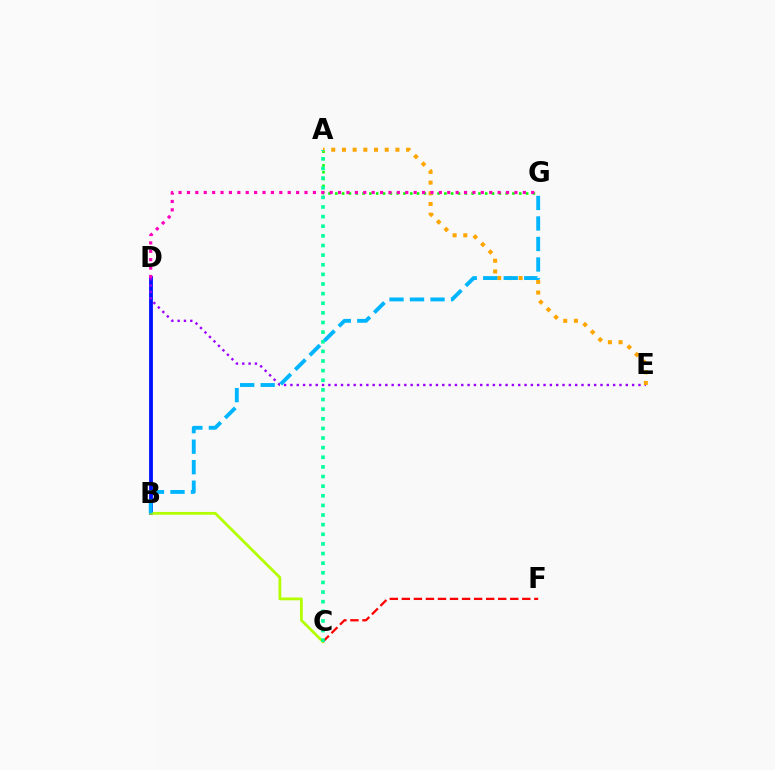{('B', 'D'): [{'color': '#0010ff', 'line_style': 'solid', 'thickness': 2.75}], ('B', 'C'): [{'color': '#b3ff00', 'line_style': 'solid', 'thickness': 2.01}], ('D', 'E'): [{'color': '#9b00ff', 'line_style': 'dotted', 'thickness': 1.72}], ('A', 'G'): [{'color': '#08ff00', 'line_style': 'dotted', 'thickness': 1.85}], ('C', 'F'): [{'color': '#ff0000', 'line_style': 'dashed', 'thickness': 1.64}], ('A', 'E'): [{'color': '#ffa500', 'line_style': 'dotted', 'thickness': 2.9}], ('D', 'G'): [{'color': '#ff00bd', 'line_style': 'dotted', 'thickness': 2.28}], ('A', 'C'): [{'color': '#00ff9d', 'line_style': 'dotted', 'thickness': 2.62}], ('B', 'G'): [{'color': '#00b5ff', 'line_style': 'dashed', 'thickness': 2.79}]}